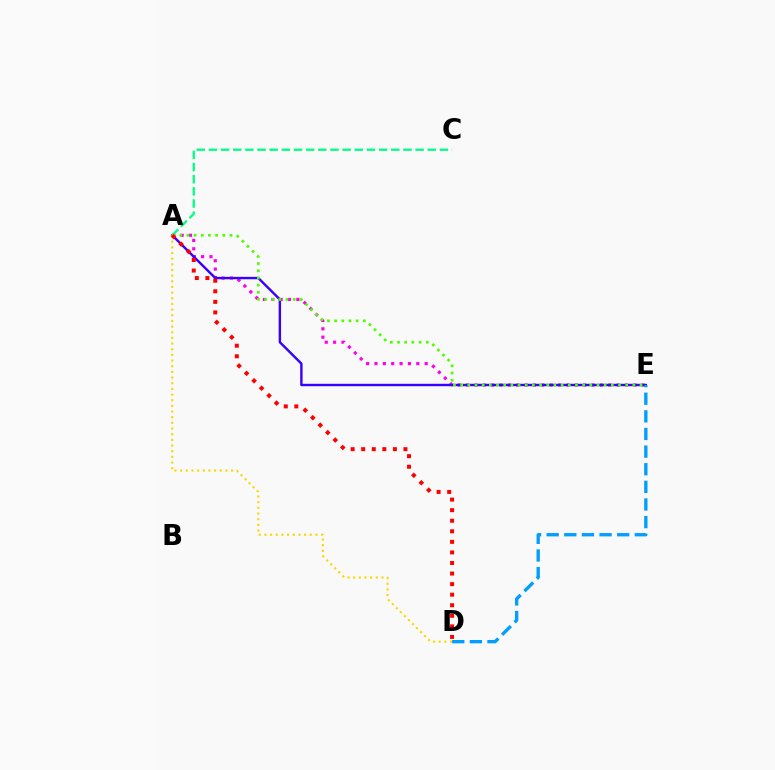{('A', 'E'): [{'color': '#ff00ed', 'line_style': 'dotted', 'thickness': 2.27}, {'color': '#3700ff', 'line_style': 'solid', 'thickness': 1.73}, {'color': '#4fff00', 'line_style': 'dotted', 'thickness': 1.95}], ('A', 'C'): [{'color': '#00ff86', 'line_style': 'dashed', 'thickness': 1.65}], ('D', 'E'): [{'color': '#009eff', 'line_style': 'dashed', 'thickness': 2.39}], ('A', 'D'): [{'color': '#ffd500', 'line_style': 'dotted', 'thickness': 1.54}, {'color': '#ff0000', 'line_style': 'dotted', 'thickness': 2.87}]}